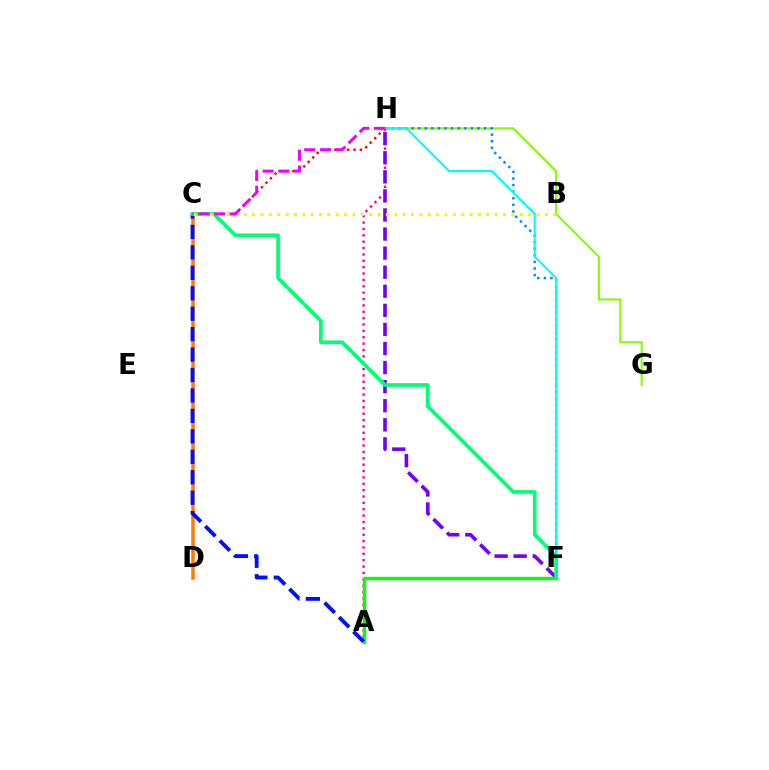{('C', 'D'): [{'color': '#ff7c00', 'line_style': 'solid', 'thickness': 2.53}], ('A', 'H'): [{'color': '#ff0094', 'line_style': 'dotted', 'thickness': 1.73}], ('F', 'H'): [{'color': '#7200ff', 'line_style': 'dashed', 'thickness': 2.59}, {'color': '#008cff', 'line_style': 'dotted', 'thickness': 1.79}, {'color': '#00fff6', 'line_style': 'solid', 'thickness': 1.55}], ('G', 'H'): [{'color': '#84ff00', 'line_style': 'solid', 'thickness': 1.52}], ('A', 'F'): [{'color': '#08ff00', 'line_style': 'solid', 'thickness': 2.45}], ('A', 'C'): [{'color': '#0010ff', 'line_style': 'dashed', 'thickness': 2.78}], ('C', 'H'): [{'color': '#ff0000', 'line_style': 'dotted', 'thickness': 1.73}, {'color': '#ee00ff', 'line_style': 'dashed', 'thickness': 2.14}], ('C', 'F'): [{'color': '#00ff74', 'line_style': 'solid', 'thickness': 2.64}], ('B', 'C'): [{'color': '#fcf500', 'line_style': 'dotted', 'thickness': 2.27}]}